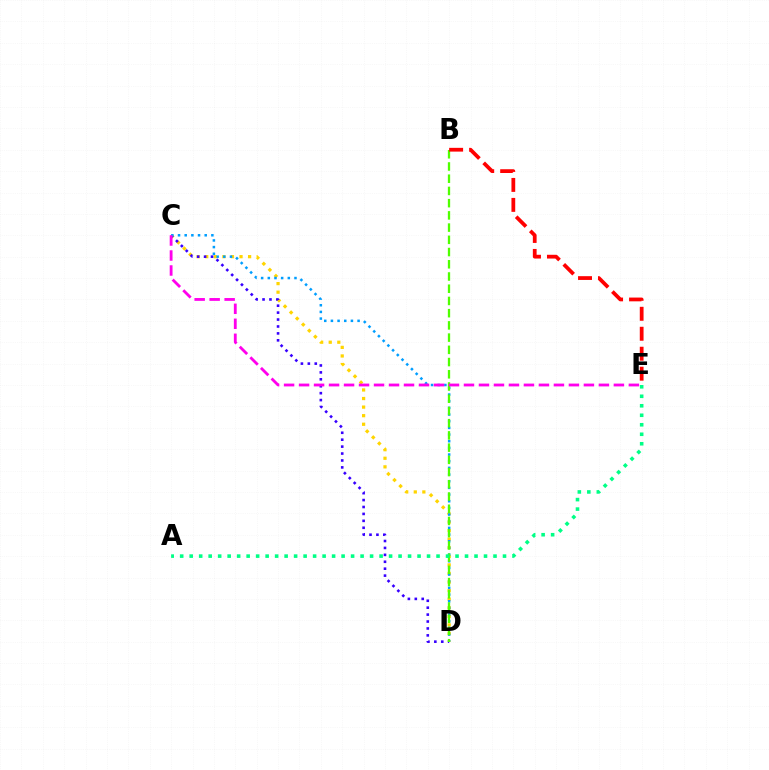{('C', 'D'): [{'color': '#ffd500', 'line_style': 'dotted', 'thickness': 2.33}, {'color': '#3700ff', 'line_style': 'dotted', 'thickness': 1.88}, {'color': '#009eff', 'line_style': 'dotted', 'thickness': 1.81}], ('B', 'D'): [{'color': '#4fff00', 'line_style': 'dashed', 'thickness': 1.66}], ('A', 'E'): [{'color': '#00ff86', 'line_style': 'dotted', 'thickness': 2.58}], ('B', 'E'): [{'color': '#ff0000', 'line_style': 'dashed', 'thickness': 2.71}], ('C', 'E'): [{'color': '#ff00ed', 'line_style': 'dashed', 'thickness': 2.04}]}